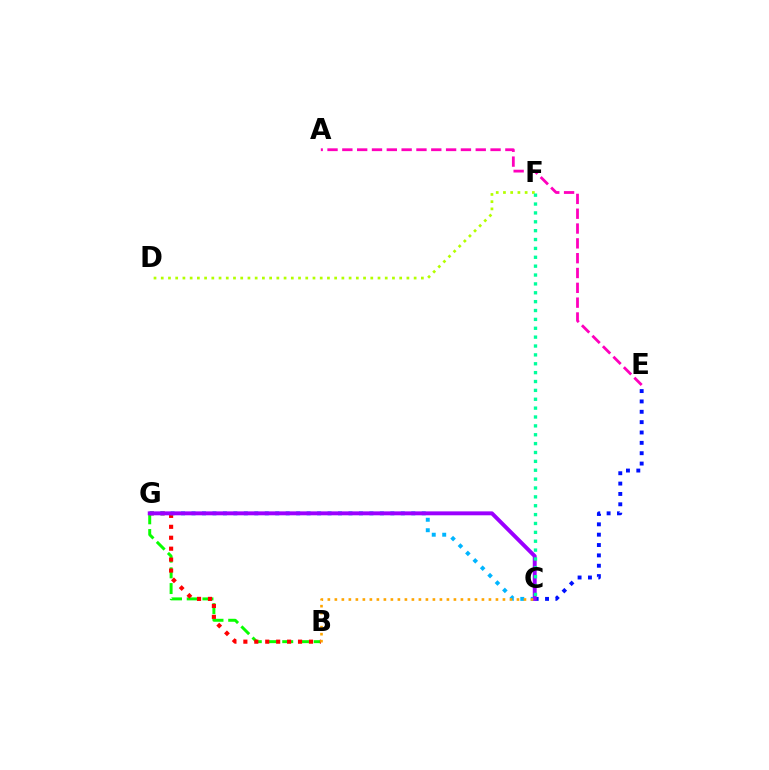{('B', 'G'): [{'color': '#08ff00', 'line_style': 'dashed', 'thickness': 2.14}, {'color': '#ff0000', 'line_style': 'dotted', 'thickness': 2.97}], ('C', 'E'): [{'color': '#0010ff', 'line_style': 'dotted', 'thickness': 2.81}], ('A', 'E'): [{'color': '#ff00bd', 'line_style': 'dashed', 'thickness': 2.01}], ('C', 'G'): [{'color': '#00b5ff', 'line_style': 'dotted', 'thickness': 2.84}, {'color': '#9b00ff', 'line_style': 'solid', 'thickness': 2.82}], ('D', 'F'): [{'color': '#b3ff00', 'line_style': 'dotted', 'thickness': 1.96}], ('B', 'C'): [{'color': '#ffa500', 'line_style': 'dotted', 'thickness': 1.9}], ('C', 'F'): [{'color': '#00ff9d', 'line_style': 'dotted', 'thickness': 2.41}]}